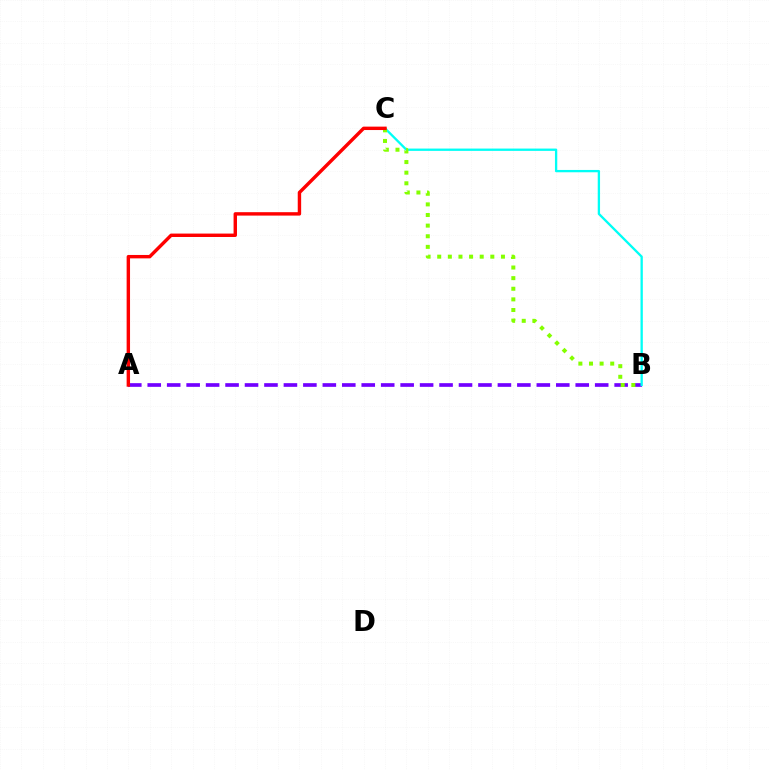{('A', 'B'): [{'color': '#7200ff', 'line_style': 'dashed', 'thickness': 2.64}], ('B', 'C'): [{'color': '#00fff6', 'line_style': 'solid', 'thickness': 1.67}, {'color': '#84ff00', 'line_style': 'dotted', 'thickness': 2.89}], ('A', 'C'): [{'color': '#ff0000', 'line_style': 'solid', 'thickness': 2.46}]}